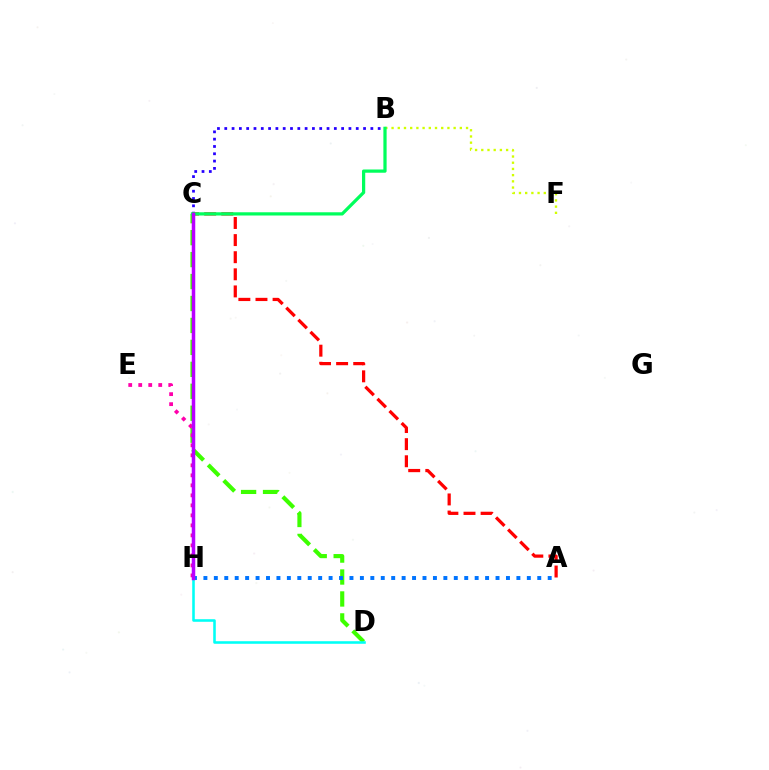{('B', 'C'): [{'color': '#2500ff', 'line_style': 'dotted', 'thickness': 1.98}, {'color': '#00ff5c', 'line_style': 'solid', 'thickness': 2.33}], ('A', 'C'): [{'color': '#ff0000', 'line_style': 'dashed', 'thickness': 2.32}], ('C', 'D'): [{'color': '#3dff00', 'line_style': 'dashed', 'thickness': 2.98}], ('A', 'H'): [{'color': '#0074ff', 'line_style': 'dotted', 'thickness': 2.83}], ('E', 'H'): [{'color': '#ff00ac', 'line_style': 'dotted', 'thickness': 2.72}], ('C', 'H'): [{'color': '#ff9400', 'line_style': 'solid', 'thickness': 2.05}, {'color': '#b900ff', 'line_style': 'solid', 'thickness': 2.52}], ('B', 'F'): [{'color': '#d1ff00', 'line_style': 'dotted', 'thickness': 1.69}], ('D', 'H'): [{'color': '#00fff6', 'line_style': 'solid', 'thickness': 1.85}]}